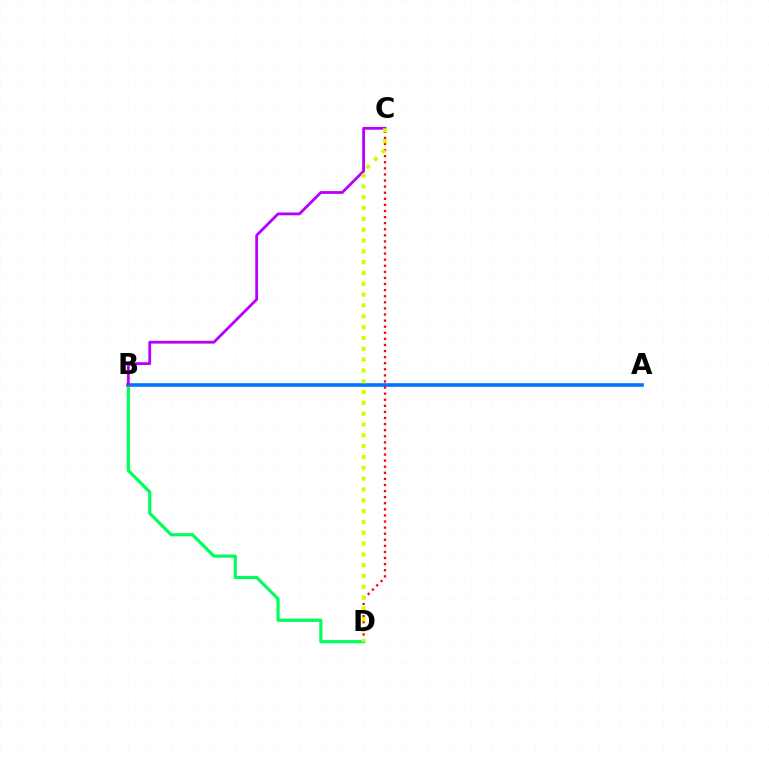{('A', 'B'): [{'color': '#0074ff', 'line_style': 'solid', 'thickness': 2.6}], ('C', 'D'): [{'color': '#ff0000', 'line_style': 'dotted', 'thickness': 1.65}, {'color': '#d1ff00', 'line_style': 'dotted', 'thickness': 2.94}], ('B', 'D'): [{'color': '#00ff5c', 'line_style': 'solid', 'thickness': 2.29}], ('B', 'C'): [{'color': '#b900ff', 'line_style': 'solid', 'thickness': 2.02}]}